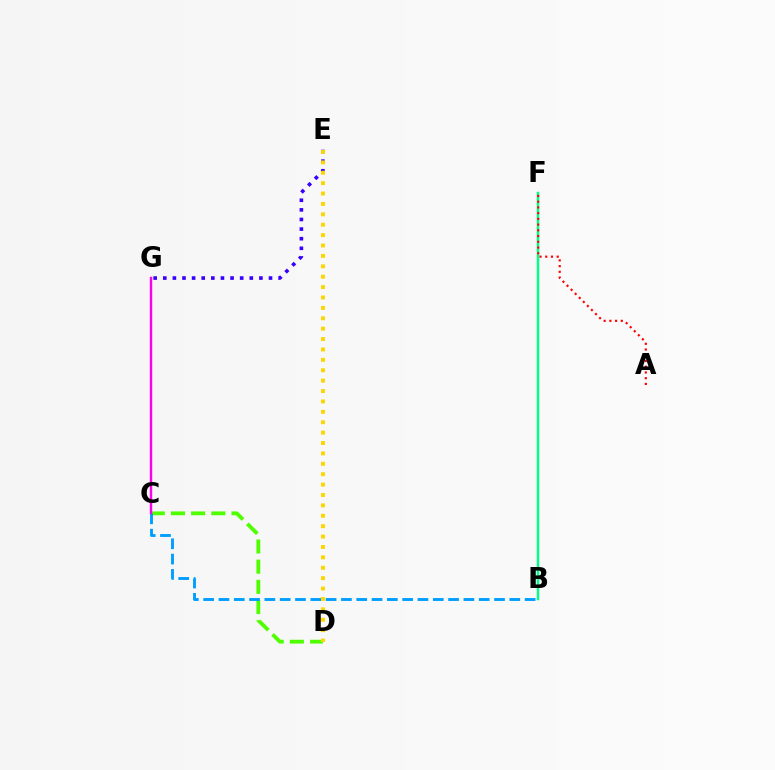{('E', 'G'): [{'color': '#3700ff', 'line_style': 'dotted', 'thickness': 2.61}], ('C', 'D'): [{'color': '#4fff00', 'line_style': 'dashed', 'thickness': 2.74}], ('B', 'C'): [{'color': '#009eff', 'line_style': 'dashed', 'thickness': 2.08}], ('C', 'G'): [{'color': '#ff00ed', 'line_style': 'solid', 'thickness': 1.73}], ('B', 'F'): [{'color': '#00ff86', 'line_style': 'solid', 'thickness': 1.76}], ('A', 'F'): [{'color': '#ff0000', 'line_style': 'dotted', 'thickness': 1.56}], ('D', 'E'): [{'color': '#ffd500', 'line_style': 'dotted', 'thickness': 2.82}]}